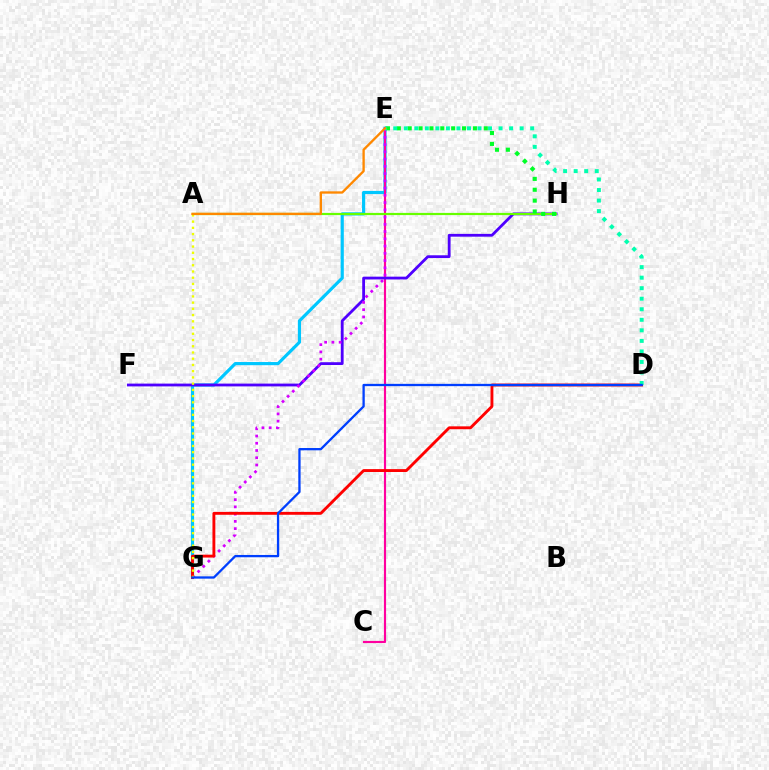{('E', 'G'): [{'color': '#00c7ff', 'line_style': 'solid', 'thickness': 2.28}, {'color': '#d600ff', 'line_style': 'dotted', 'thickness': 1.97}], ('C', 'E'): [{'color': '#ff00a0', 'line_style': 'solid', 'thickness': 1.55}], ('F', 'H'): [{'color': '#4f00ff', 'line_style': 'solid', 'thickness': 2.01}], ('A', 'H'): [{'color': '#66ff00', 'line_style': 'solid', 'thickness': 1.58}], ('D', 'G'): [{'color': '#ff0000', 'line_style': 'solid', 'thickness': 2.07}, {'color': '#003fff', 'line_style': 'solid', 'thickness': 1.65}], ('E', 'H'): [{'color': '#00ff27', 'line_style': 'dotted', 'thickness': 2.95}], ('A', 'G'): [{'color': '#eeff00', 'line_style': 'dotted', 'thickness': 1.69}], ('D', 'E'): [{'color': '#00ffaf', 'line_style': 'dotted', 'thickness': 2.86}], ('A', 'E'): [{'color': '#ff8800', 'line_style': 'solid', 'thickness': 1.68}]}